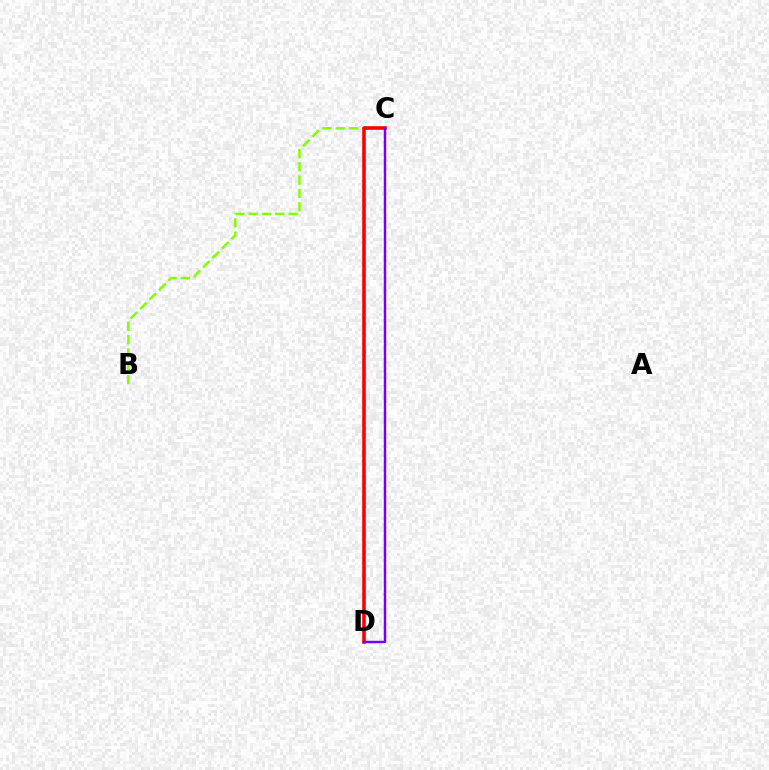{('B', 'C'): [{'color': '#84ff00', 'line_style': 'dashed', 'thickness': 1.81}], ('C', 'D'): [{'color': '#00fff6', 'line_style': 'solid', 'thickness': 1.67}, {'color': '#ff0000', 'line_style': 'solid', 'thickness': 2.57}, {'color': '#7200ff', 'line_style': 'solid', 'thickness': 1.75}]}